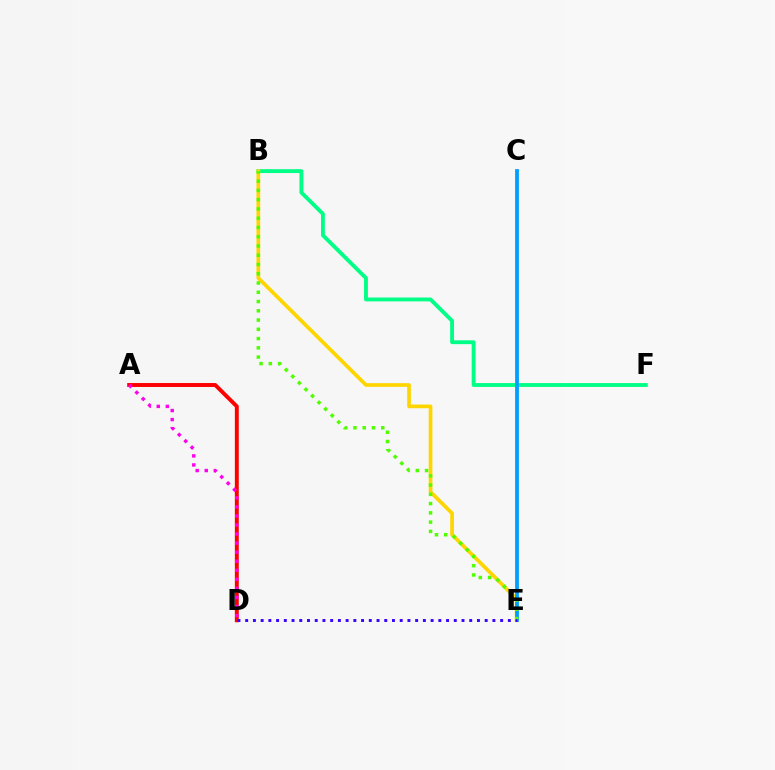{('B', 'F'): [{'color': '#00ff86', 'line_style': 'solid', 'thickness': 2.78}], ('B', 'E'): [{'color': '#ffd500', 'line_style': 'solid', 'thickness': 2.66}, {'color': '#4fff00', 'line_style': 'dotted', 'thickness': 2.52}], ('C', 'E'): [{'color': '#009eff', 'line_style': 'solid', 'thickness': 2.72}], ('A', 'D'): [{'color': '#ff0000', 'line_style': 'solid', 'thickness': 2.82}, {'color': '#ff00ed', 'line_style': 'dotted', 'thickness': 2.46}], ('D', 'E'): [{'color': '#3700ff', 'line_style': 'dotted', 'thickness': 2.1}]}